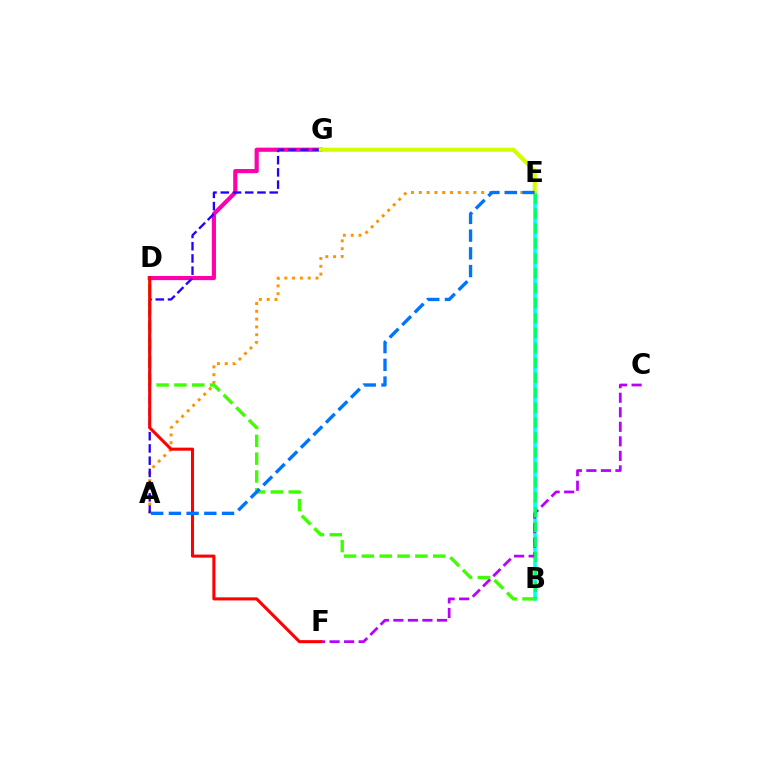{('D', 'G'): [{'color': '#ff00ac', 'line_style': 'solid', 'thickness': 2.99}], ('B', 'E'): [{'color': '#00fff6', 'line_style': 'solid', 'thickness': 2.6}, {'color': '#00ff5c', 'line_style': 'dashed', 'thickness': 2.03}], ('C', 'F'): [{'color': '#b900ff', 'line_style': 'dashed', 'thickness': 1.97}], ('A', 'E'): [{'color': '#ff9400', 'line_style': 'dotted', 'thickness': 2.12}, {'color': '#0074ff', 'line_style': 'dashed', 'thickness': 2.41}], ('B', 'D'): [{'color': '#3dff00', 'line_style': 'dashed', 'thickness': 2.42}], ('A', 'G'): [{'color': '#2500ff', 'line_style': 'dashed', 'thickness': 1.66}], ('E', 'G'): [{'color': '#d1ff00', 'line_style': 'solid', 'thickness': 2.96}], ('D', 'F'): [{'color': '#ff0000', 'line_style': 'solid', 'thickness': 2.2}]}